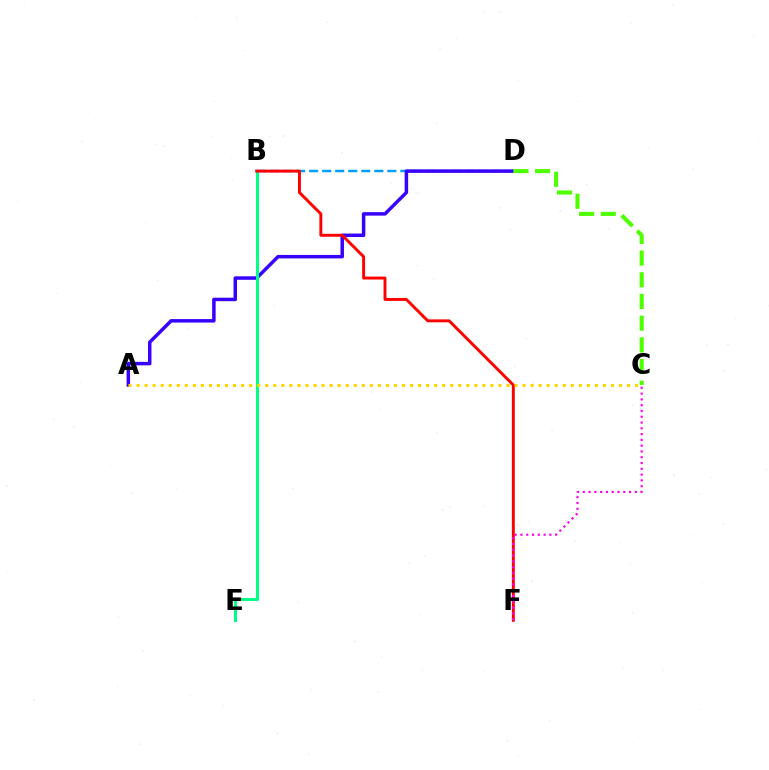{('B', 'D'): [{'color': '#009eff', 'line_style': 'dashed', 'thickness': 1.77}], ('A', 'D'): [{'color': '#3700ff', 'line_style': 'solid', 'thickness': 2.51}], ('C', 'D'): [{'color': '#4fff00', 'line_style': 'dashed', 'thickness': 2.95}], ('B', 'E'): [{'color': '#00ff86', 'line_style': 'solid', 'thickness': 2.18}], ('B', 'F'): [{'color': '#ff0000', 'line_style': 'solid', 'thickness': 2.11}], ('C', 'F'): [{'color': '#ff00ed', 'line_style': 'dotted', 'thickness': 1.57}], ('A', 'C'): [{'color': '#ffd500', 'line_style': 'dotted', 'thickness': 2.18}]}